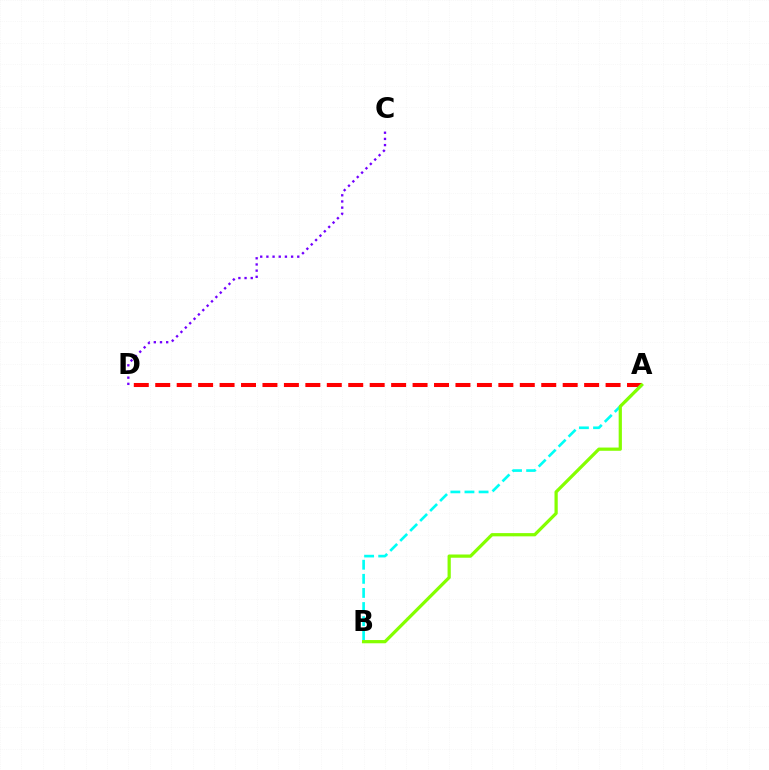{('A', 'D'): [{'color': '#ff0000', 'line_style': 'dashed', 'thickness': 2.91}], ('A', 'B'): [{'color': '#00fff6', 'line_style': 'dashed', 'thickness': 1.92}, {'color': '#84ff00', 'line_style': 'solid', 'thickness': 2.33}], ('C', 'D'): [{'color': '#7200ff', 'line_style': 'dotted', 'thickness': 1.68}]}